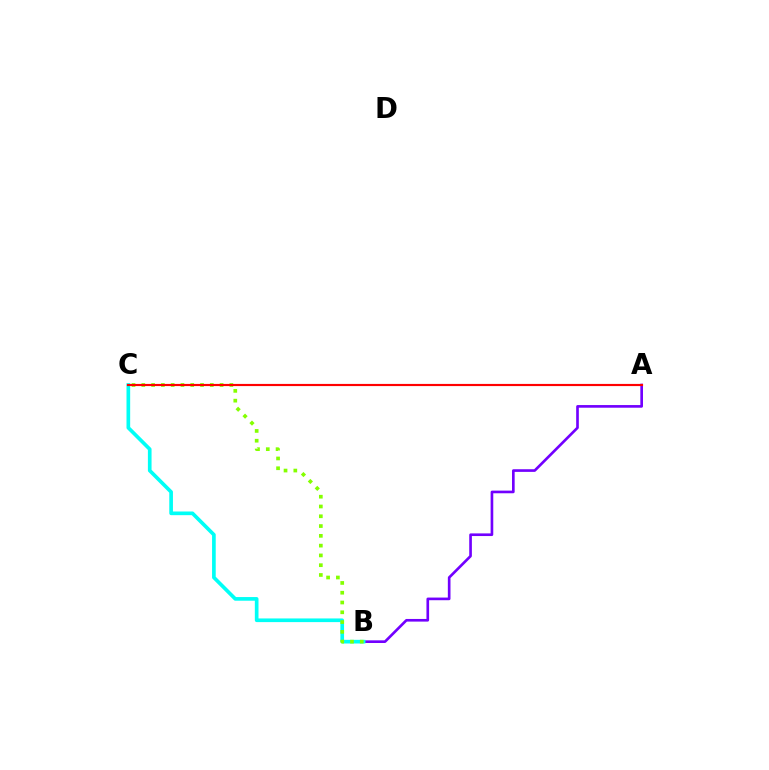{('A', 'B'): [{'color': '#7200ff', 'line_style': 'solid', 'thickness': 1.91}], ('B', 'C'): [{'color': '#00fff6', 'line_style': 'solid', 'thickness': 2.64}, {'color': '#84ff00', 'line_style': 'dotted', 'thickness': 2.66}], ('A', 'C'): [{'color': '#ff0000', 'line_style': 'solid', 'thickness': 1.56}]}